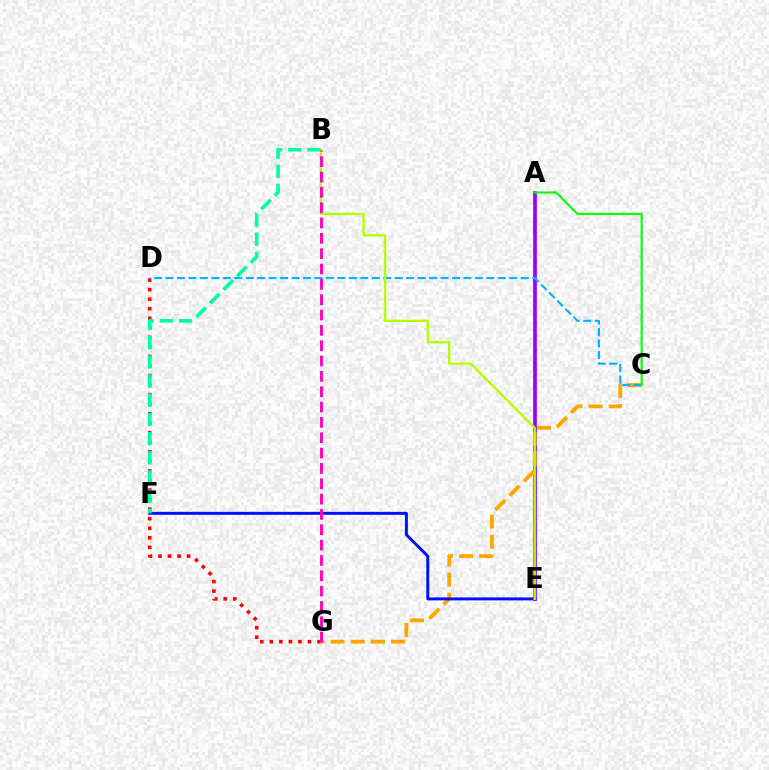{('A', 'E'): [{'color': '#9b00ff', 'line_style': 'solid', 'thickness': 2.65}], ('D', 'G'): [{'color': '#ff0000', 'line_style': 'dotted', 'thickness': 2.59}], ('C', 'G'): [{'color': '#ffa500', 'line_style': 'dashed', 'thickness': 2.74}], ('C', 'D'): [{'color': '#00b5ff', 'line_style': 'dashed', 'thickness': 1.56}], ('E', 'F'): [{'color': '#0010ff', 'line_style': 'solid', 'thickness': 2.13}], ('B', 'F'): [{'color': '#00ff9d', 'line_style': 'dashed', 'thickness': 2.61}], ('A', 'C'): [{'color': '#08ff00', 'line_style': 'solid', 'thickness': 1.53}], ('B', 'E'): [{'color': '#b3ff00', 'line_style': 'solid', 'thickness': 1.66}], ('B', 'G'): [{'color': '#ff00bd', 'line_style': 'dashed', 'thickness': 2.08}]}